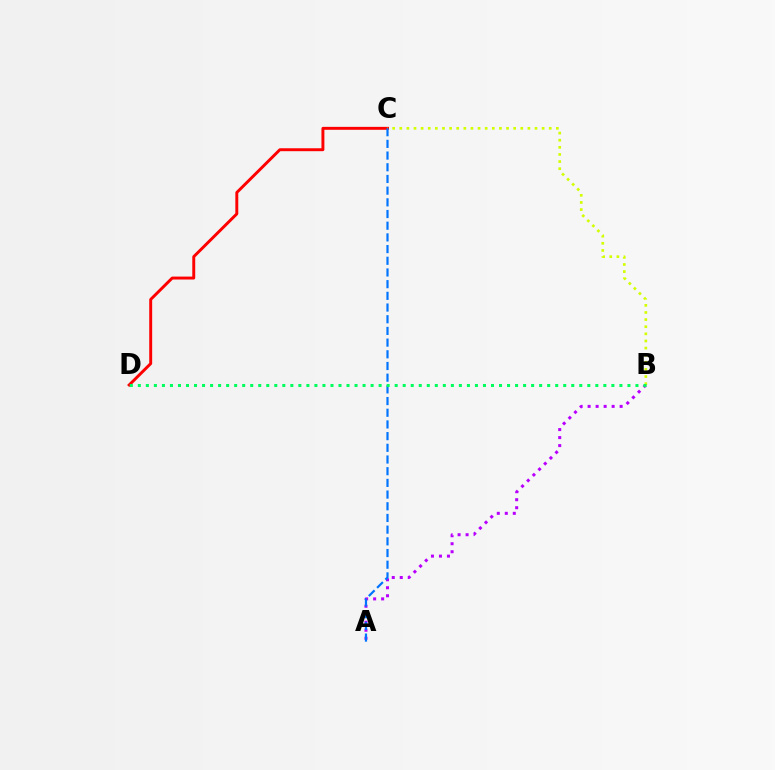{('C', 'D'): [{'color': '#ff0000', 'line_style': 'solid', 'thickness': 2.12}], ('B', 'C'): [{'color': '#d1ff00', 'line_style': 'dotted', 'thickness': 1.93}], ('A', 'B'): [{'color': '#b900ff', 'line_style': 'dotted', 'thickness': 2.17}], ('A', 'C'): [{'color': '#0074ff', 'line_style': 'dashed', 'thickness': 1.59}], ('B', 'D'): [{'color': '#00ff5c', 'line_style': 'dotted', 'thickness': 2.18}]}